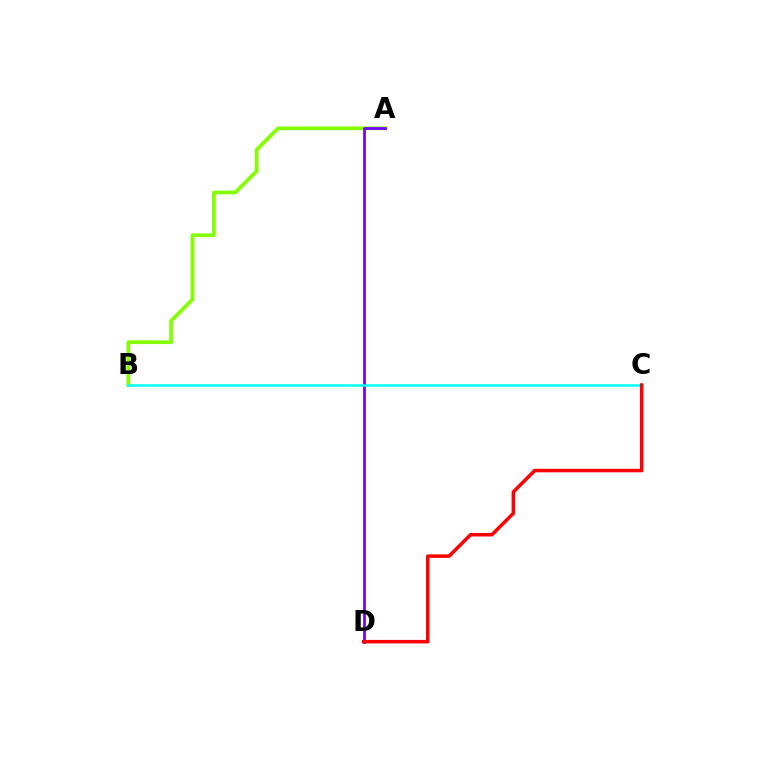{('A', 'B'): [{'color': '#84ff00', 'line_style': 'solid', 'thickness': 2.69}], ('A', 'D'): [{'color': '#7200ff', 'line_style': 'solid', 'thickness': 1.97}], ('B', 'C'): [{'color': '#00fff6', 'line_style': 'solid', 'thickness': 1.81}], ('C', 'D'): [{'color': '#ff0000', 'line_style': 'solid', 'thickness': 2.52}]}